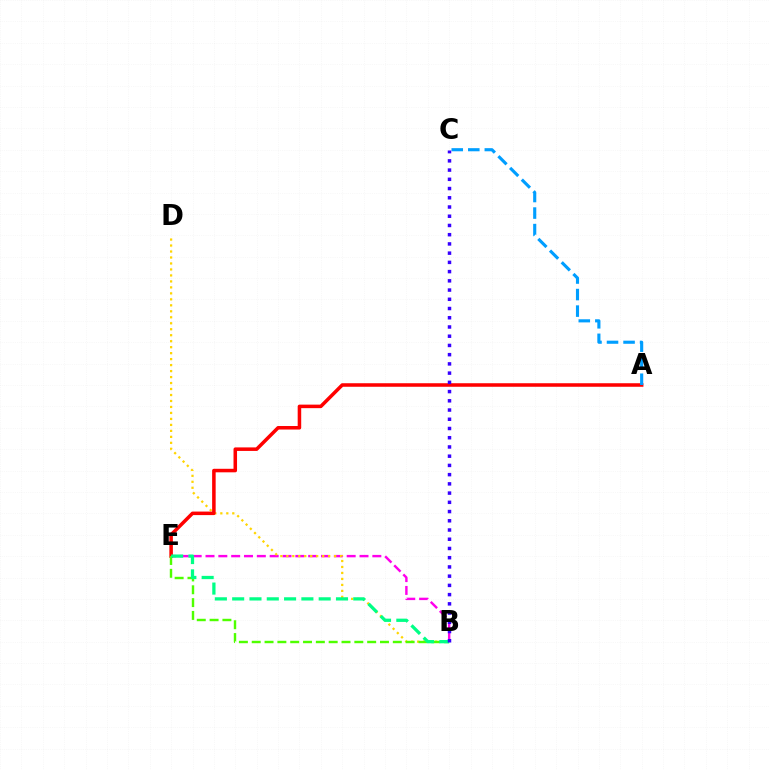{('B', 'E'): [{'color': '#ff00ed', 'line_style': 'dashed', 'thickness': 1.74}, {'color': '#4fff00', 'line_style': 'dashed', 'thickness': 1.74}, {'color': '#00ff86', 'line_style': 'dashed', 'thickness': 2.35}], ('B', 'D'): [{'color': '#ffd500', 'line_style': 'dotted', 'thickness': 1.62}], ('A', 'E'): [{'color': '#ff0000', 'line_style': 'solid', 'thickness': 2.54}], ('A', 'C'): [{'color': '#009eff', 'line_style': 'dashed', 'thickness': 2.25}], ('B', 'C'): [{'color': '#3700ff', 'line_style': 'dotted', 'thickness': 2.51}]}